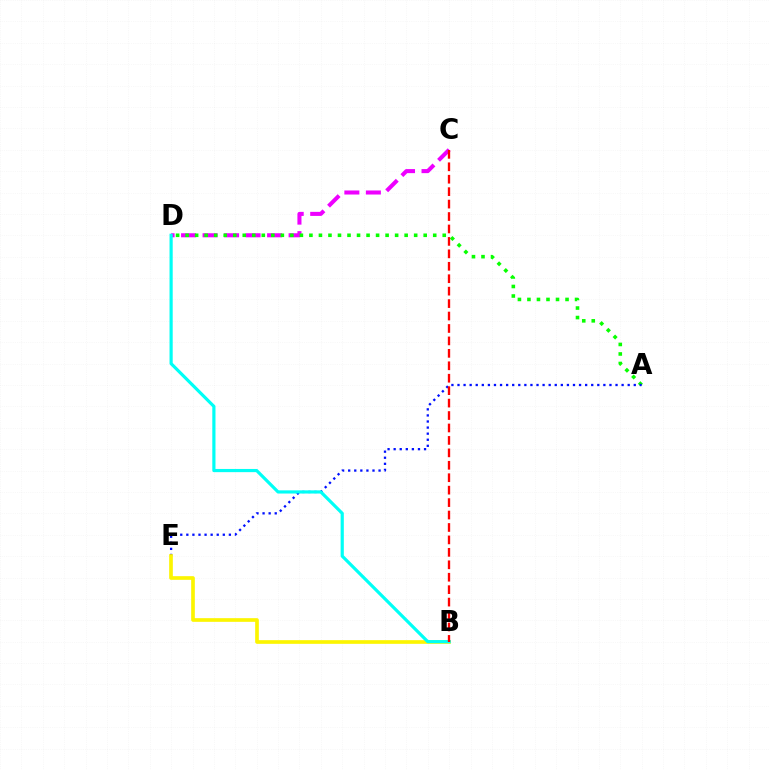{('C', 'D'): [{'color': '#ee00ff', 'line_style': 'dashed', 'thickness': 2.92}], ('A', 'D'): [{'color': '#08ff00', 'line_style': 'dotted', 'thickness': 2.59}], ('A', 'E'): [{'color': '#0010ff', 'line_style': 'dotted', 'thickness': 1.65}], ('B', 'E'): [{'color': '#fcf500', 'line_style': 'solid', 'thickness': 2.64}], ('B', 'D'): [{'color': '#00fff6', 'line_style': 'solid', 'thickness': 2.29}], ('B', 'C'): [{'color': '#ff0000', 'line_style': 'dashed', 'thickness': 1.69}]}